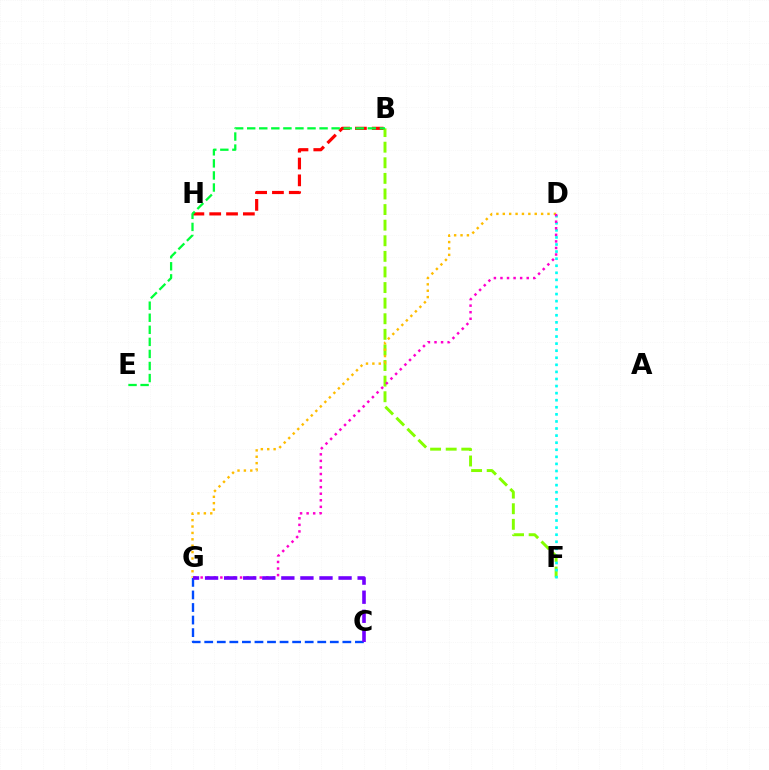{('B', 'F'): [{'color': '#84ff00', 'line_style': 'dashed', 'thickness': 2.12}], ('C', 'G'): [{'color': '#004bff', 'line_style': 'dashed', 'thickness': 1.71}, {'color': '#7200ff', 'line_style': 'dashed', 'thickness': 2.59}], ('B', 'H'): [{'color': '#ff0000', 'line_style': 'dashed', 'thickness': 2.29}], ('D', 'F'): [{'color': '#00fff6', 'line_style': 'dotted', 'thickness': 1.92}], ('D', 'G'): [{'color': '#ffbd00', 'line_style': 'dotted', 'thickness': 1.74}, {'color': '#ff00cf', 'line_style': 'dotted', 'thickness': 1.78}], ('B', 'E'): [{'color': '#00ff39', 'line_style': 'dashed', 'thickness': 1.64}]}